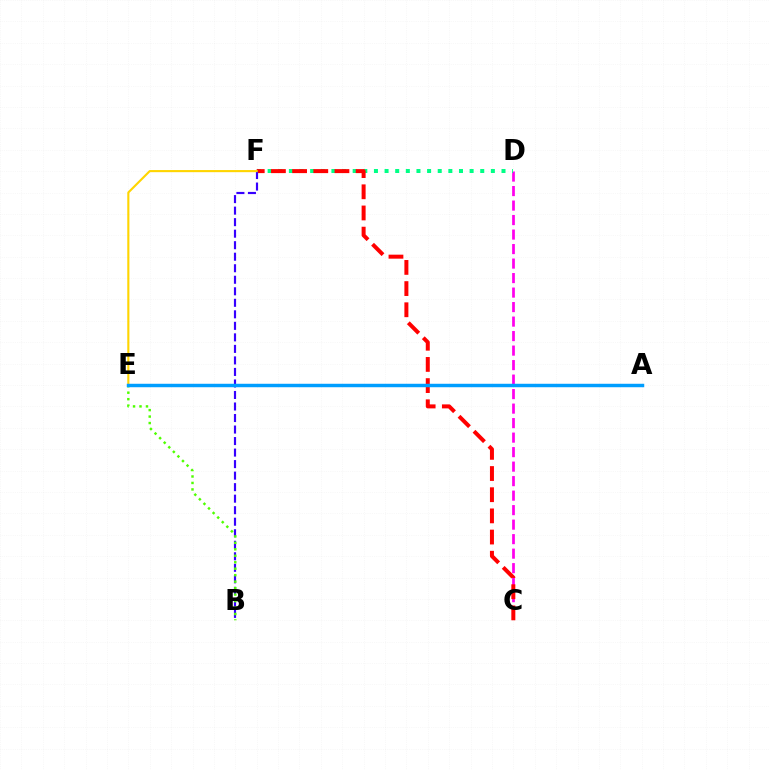{('C', 'D'): [{'color': '#ff00ed', 'line_style': 'dashed', 'thickness': 1.97}], ('D', 'F'): [{'color': '#00ff86', 'line_style': 'dotted', 'thickness': 2.89}], ('C', 'F'): [{'color': '#ff0000', 'line_style': 'dashed', 'thickness': 2.88}], ('B', 'F'): [{'color': '#3700ff', 'line_style': 'dashed', 'thickness': 1.57}], ('B', 'E'): [{'color': '#4fff00', 'line_style': 'dotted', 'thickness': 1.76}], ('E', 'F'): [{'color': '#ffd500', 'line_style': 'solid', 'thickness': 1.52}], ('A', 'E'): [{'color': '#009eff', 'line_style': 'solid', 'thickness': 2.48}]}